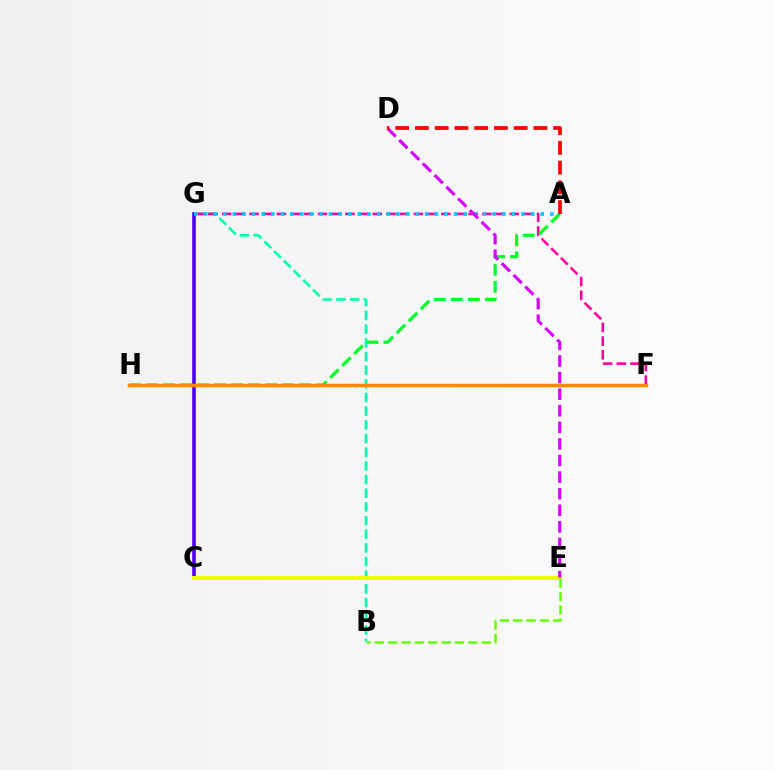{('B', 'G'): [{'color': '#00ffaf', 'line_style': 'dashed', 'thickness': 1.86}], ('C', 'E'): [{'color': '#003fff', 'line_style': 'dashed', 'thickness': 1.52}, {'color': '#eeff00', 'line_style': 'solid', 'thickness': 2.97}], ('F', 'G'): [{'color': '#ff00a0', 'line_style': 'dashed', 'thickness': 1.86}], ('C', 'G'): [{'color': '#4f00ff', 'line_style': 'solid', 'thickness': 2.62}], ('A', 'H'): [{'color': '#00ff27', 'line_style': 'dashed', 'thickness': 2.31}], ('A', 'G'): [{'color': '#00c7ff', 'line_style': 'dotted', 'thickness': 2.61}], ('D', 'E'): [{'color': '#d600ff', 'line_style': 'dashed', 'thickness': 2.25}], ('B', 'E'): [{'color': '#66ff00', 'line_style': 'dashed', 'thickness': 1.81}], ('F', 'H'): [{'color': '#ff8800', 'line_style': 'solid', 'thickness': 2.5}], ('A', 'D'): [{'color': '#ff0000', 'line_style': 'dashed', 'thickness': 2.68}]}